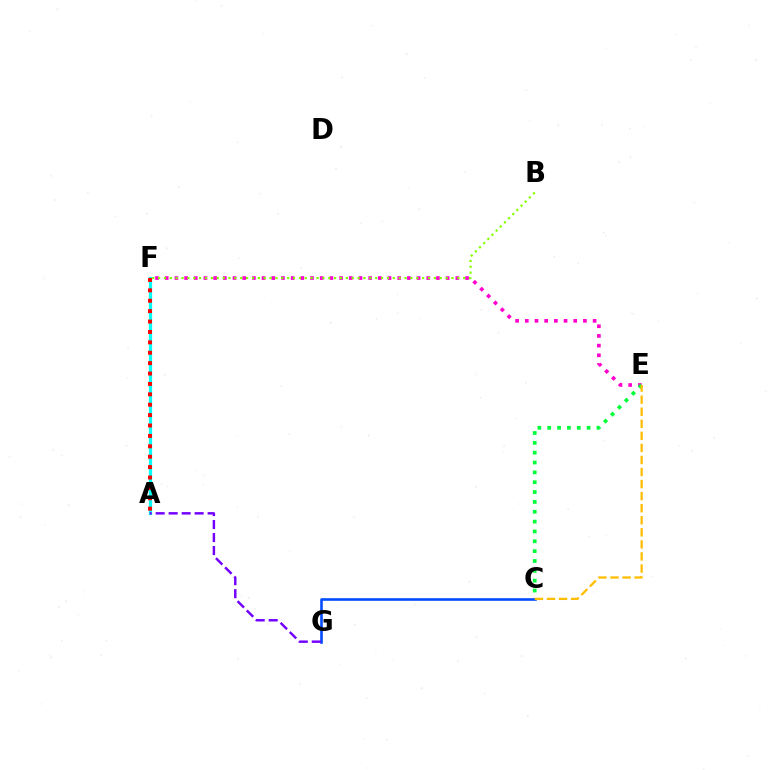{('E', 'F'): [{'color': '#ff00cf', 'line_style': 'dotted', 'thickness': 2.63}], ('A', 'F'): [{'color': '#00fff6', 'line_style': 'solid', 'thickness': 2.34}, {'color': '#ff0000', 'line_style': 'dotted', 'thickness': 2.82}], ('C', 'E'): [{'color': '#00ff39', 'line_style': 'dotted', 'thickness': 2.68}, {'color': '#ffbd00', 'line_style': 'dashed', 'thickness': 1.64}], ('B', 'F'): [{'color': '#84ff00', 'line_style': 'dotted', 'thickness': 1.59}], ('C', 'G'): [{'color': '#004bff', 'line_style': 'solid', 'thickness': 1.88}], ('A', 'G'): [{'color': '#7200ff', 'line_style': 'dashed', 'thickness': 1.77}]}